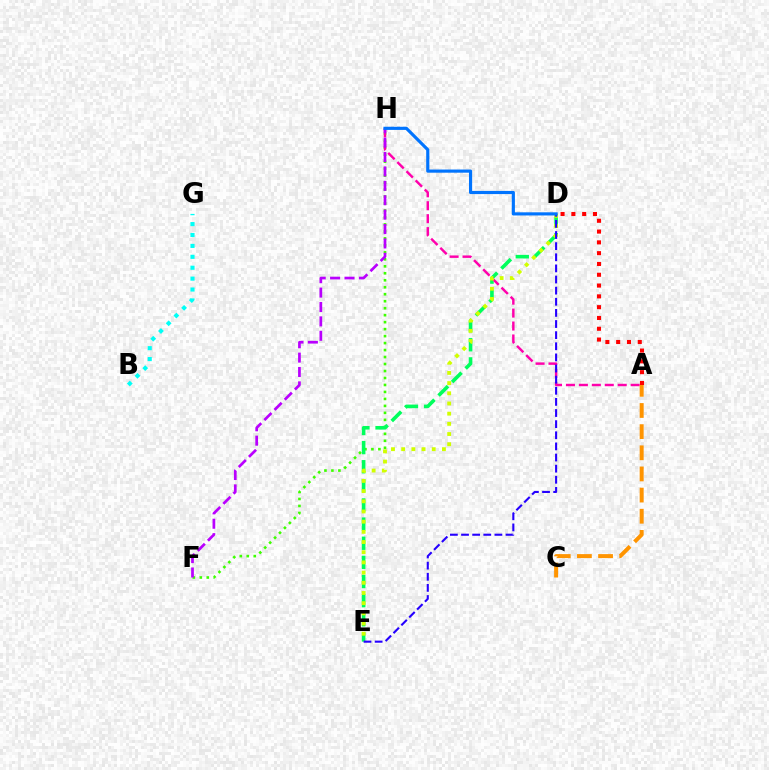{('F', 'H'): [{'color': '#3dff00', 'line_style': 'dotted', 'thickness': 1.9}, {'color': '#b900ff', 'line_style': 'dashed', 'thickness': 1.96}], ('A', 'D'): [{'color': '#ff0000', 'line_style': 'dotted', 'thickness': 2.93}], ('D', 'E'): [{'color': '#00ff5c', 'line_style': 'dashed', 'thickness': 2.6}, {'color': '#d1ff00', 'line_style': 'dotted', 'thickness': 2.77}, {'color': '#2500ff', 'line_style': 'dashed', 'thickness': 1.51}], ('A', 'H'): [{'color': '#ff00ac', 'line_style': 'dashed', 'thickness': 1.76}], ('B', 'G'): [{'color': '#00fff6', 'line_style': 'dotted', 'thickness': 2.96}], ('A', 'C'): [{'color': '#ff9400', 'line_style': 'dashed', 'thickness': 2.87}], ('D', 'H'): [{'color': '#0074ff', 'line_style': 'solid', 'thickness': 2.27}]}